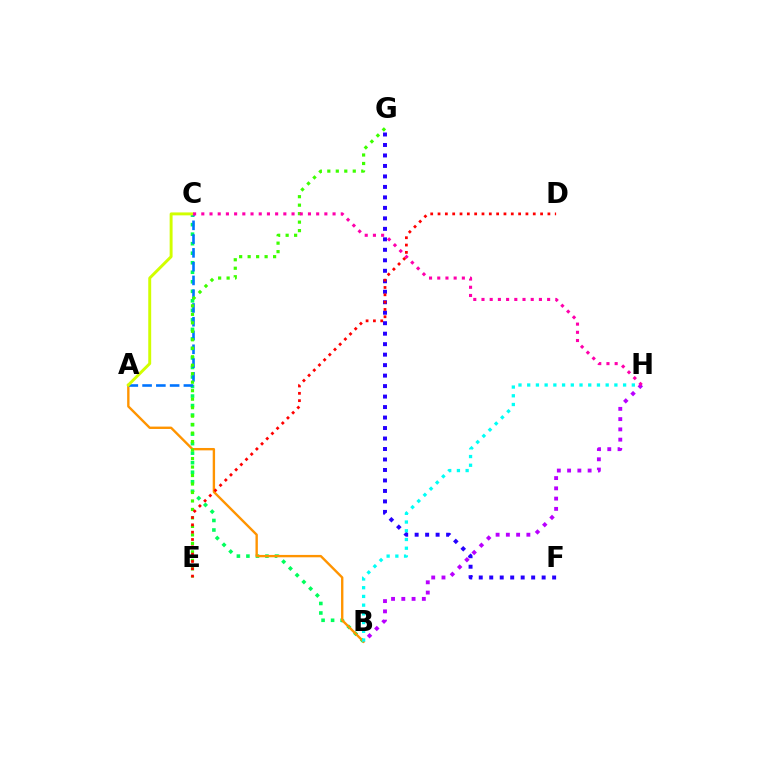{('B', 'C'): [{'color': '#00ff5c', 'line_style': 'dotted', 'thickness': 2.59}], ('F', 'G'): [{'color': '#2500ff', 'line_style': 'dotted', 'thickness': 2.85}], ('A', 'B'): [{'color': '#ff9400', 'line_style': 'solid', 'thickness': 1.71}], ('A', 'C'): [{'color': '#0074ff', 'line_style': 'dashed', 'thickness': 1.87}, {'color': '#d1ff00', 'line_style': 'solid', 'thickness': 2.11}], ('B', 'H'): [{'color': '#00fff6', 'line_style': 'dotted', 'thickness': 2.37}, {'color': '#b900ff', 'line_style': 'dotted', 'thickness': 2.79}], ('E', 'G'): [{'color': '#3dff00', 'line_style': 'dotted', 'thickness': 2.3}], ('C', 'H'): [{'color': '#ff00ac', 'line_style': 'dotted', 'thickness': 2.23}], ('D', 'E'): [{'color': '#ff0000', 'line_style': 'dotted', 'thickness': 1.99}]}